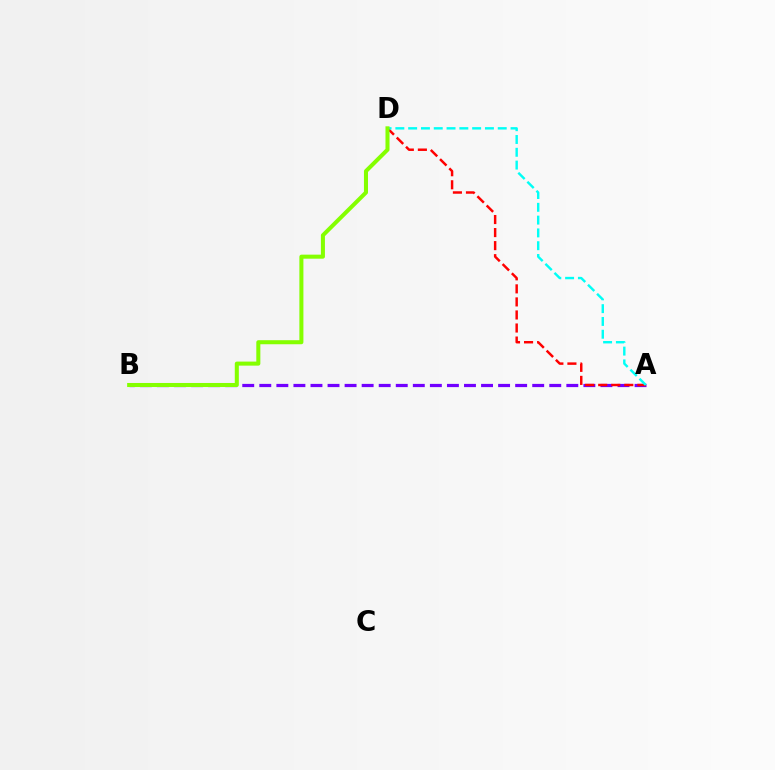{('A', 'B'): [{'color': '#7200ff', 'line_style': 'dashed', 'thickness': 2.32}], ('A', 'D'): [{'color': '#ff0000', 'line_style': 'dashed', 'thickness': 1.77}, {'color': '#00fff6', 'line_style': 'dashed', 'thickness': 1.74}], ('B', 'D'): [{'color': '#84ff00', 'line_style': 'solid', 'thickness': 2.91}]}